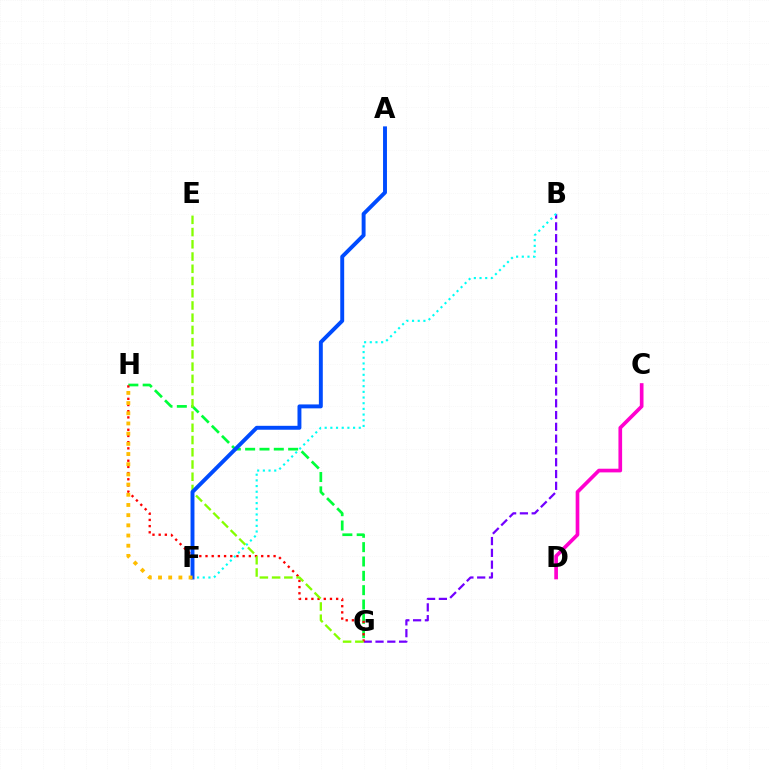{('B', 'G'): [{'color': '#7200ff', 'line_style': 'dashed', 'thickness': 1.6}], ('G', 'H'): [{'color': '#00ff39', 'line_style': 'dashed', 'thickness': 1.95}, {'color': '#ff0000', 'line_style': 'dotted', 'thickness': 1.68}], ('B', 'F'): [{'color': '#00fff6', 'line_style': 'dotted', 'thickness': 1.54}], ('E', 'G'): [{'color': '#84ff00', 'line_style': 'dashed', 'thickness': 1.66}], ('C', 'D'): [{'color': '#ff00cf', 'line_style': 'solid', 'thickness': 2.64}], ('A', 'F'): [{'color': '#004bff', 'line_style': 'solid', 'thickness': 2.82}], ('F', 'H'): [{'color': '#ffbd00', 'line_style': 'dotted', 'thickness': 2.77}]}